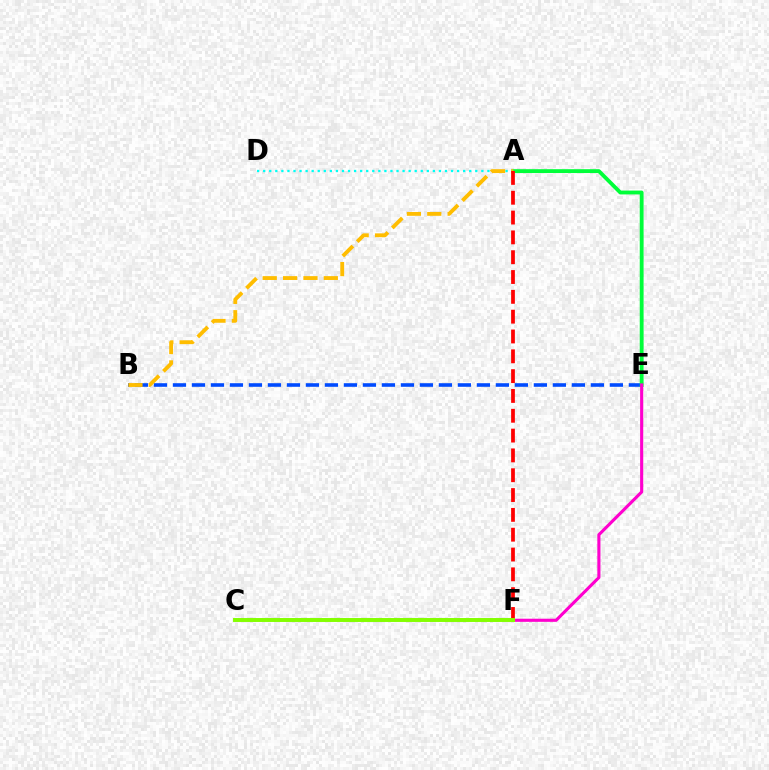{('B', 'E'): [{'color': '#004bff', 'line_style': 'dashed', 'thickness': 2.58}], ('A', 'E'): [{'color': '#00ff39', 'line_style': 'solid', 'thickness': 2.77}], ('E', 'F'): [{'color': '#ff00cf', 'line_style': 'solid', 'thickness': 2.24}], ('A', 'D'): [{'color': '#00fff6', 'line_style': 'dotted', 'thickness': 1.65}], ('A', 'B'): [{'color': '#ffbd00', 'line_style': 'dashed', 'thickness': 2.77}], ('C', 'F'): [{'color': '#7200ff', 'line_style': 'dotted', 'thickness': 1.72}, {'color': '#84ff00', 'line_style': 'solid', 'thickness': 2.83}], ('A', 'F'): [{'color': '#ff0000', 'line_style': 'dashed', 'thickness': 2.69}]}